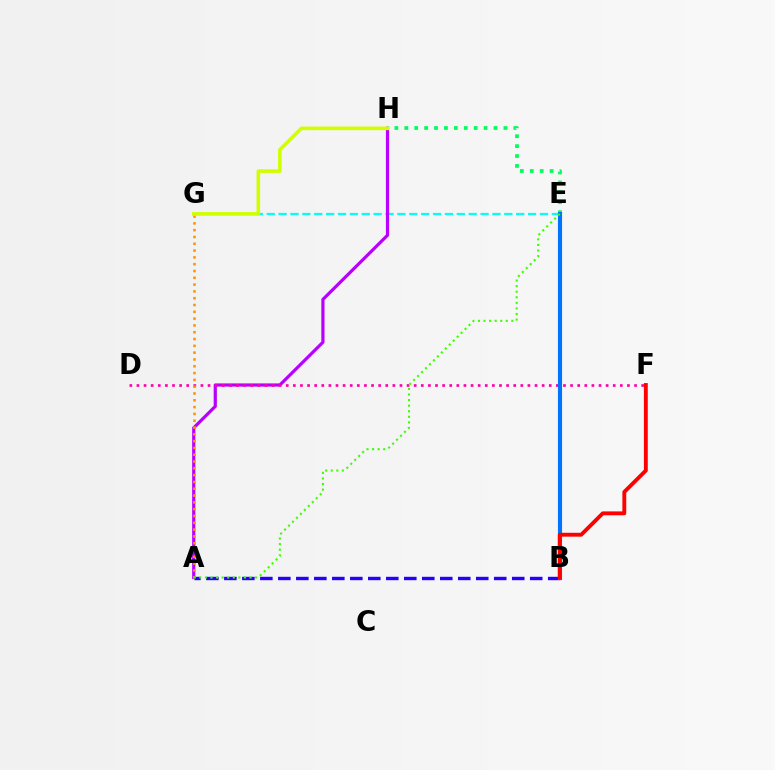{('E', 'G'): [{'color': '#00fff6', 'line_style': 'dashed', 'thickness': 1.61}], ('A', 'H'): [{'color': '#b900ff', 'line_style': 'solid', 'thickness': 2.3}], ('E', 'H'): [{'color': '#00ff5c', 'line_style': 'dotted', 'thickness': 2.69}], ('D', 'F'): [{'color': '#ff00ac', 'line_style': 'dotted', 'thickness': 1.93}], ('A', 'G'): [{'color': '#ff9400', 'line_style': 'dotted', 'thickness': 1.85}], ('G', 'H'): [{'color': '#d1ff00', 'line_style': 'solid', 'thickness': 2.59}], ('A', 'B'): [{'color': '#2500ff', 'line_style': 'dashed', 'thickness': 2.44}], ('B', 'E'): [{'color': '#0074ff', 'line_style': 'solid', 'thickness': 2.96}], ('A', 'E'): [{'color': '#3dff00', 'line_style': 'dotted', 'thickness': 1.51}], ('B', 'F'): [{'color': '#ff0000', 'line_style': 'solid', 'thickness': 2.78}]}